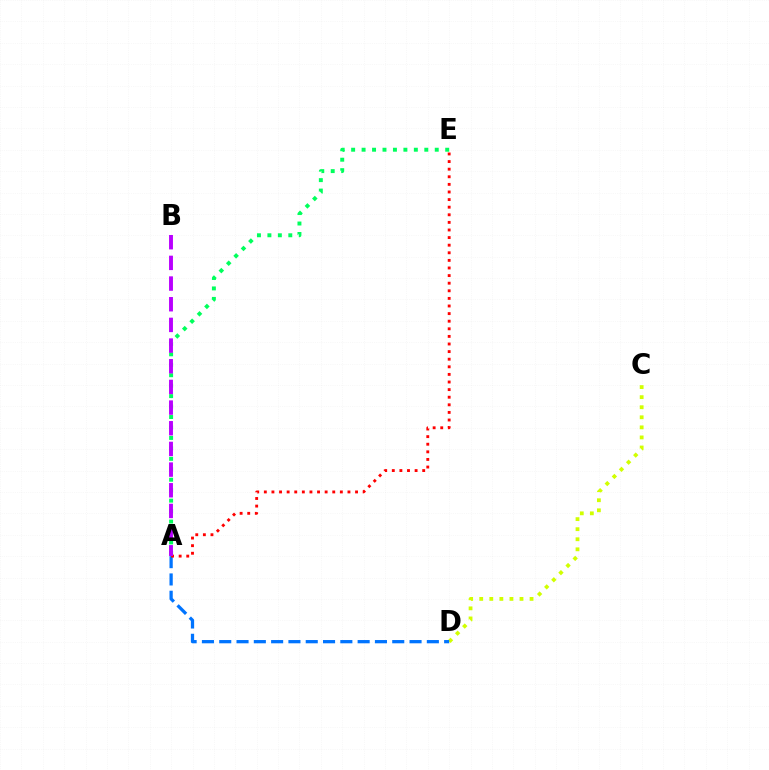{('A', 'E'): [{'color': '#00ff5c', 'line_style': 'dotted', 'thickness': 2.84}, {'color': '#ff0000', 'line_style': 'dotted', 'thickness': 2.07}], ('C', 'D'): [{'color': '#d1ff00', 'line_style': 'dotted', 'thickness': 2.74}], ('A', 'D'): [{'color': '#0074ff', 'line_style': 'dashed', 'thickness': 2.35}], ('A', 'B'): [{'color': '#b900ff', 'line_style': 'dashed', 'thickness': 2.81}]}